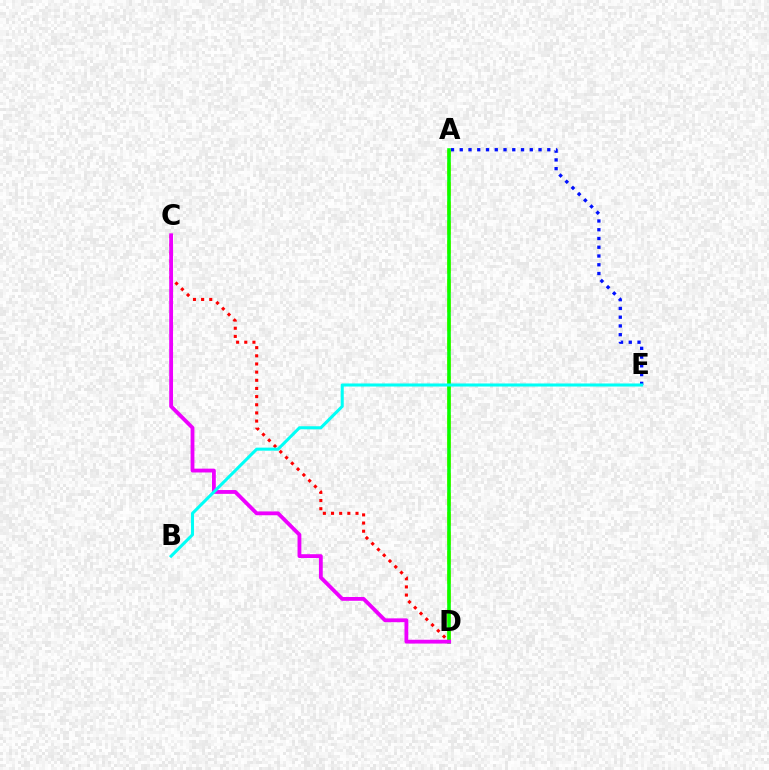{('C', 'D'): [{'color': '#ff0000', 'line_style': 'dotted', 'thickness': 2.22}, {'color': '#ee00ff', 'line_style': 'solid', 'thickness': 2.75}], ('A', 'E'): [{'color': '#0010ff', 'line_style': 'dotted', 'thickness': 2.38}], ('A', 'D'): [{'color': '#fcf500', 'line_style': 'dashed', 'thickness': 2.64}, {'color': '#08ff00', 'line_style': 'solid', 'thickness': 2.57}], ('B', 'E'): [{'color': '#00fff6', 'line_style': 'solid', 'thickness': 2.2}]}